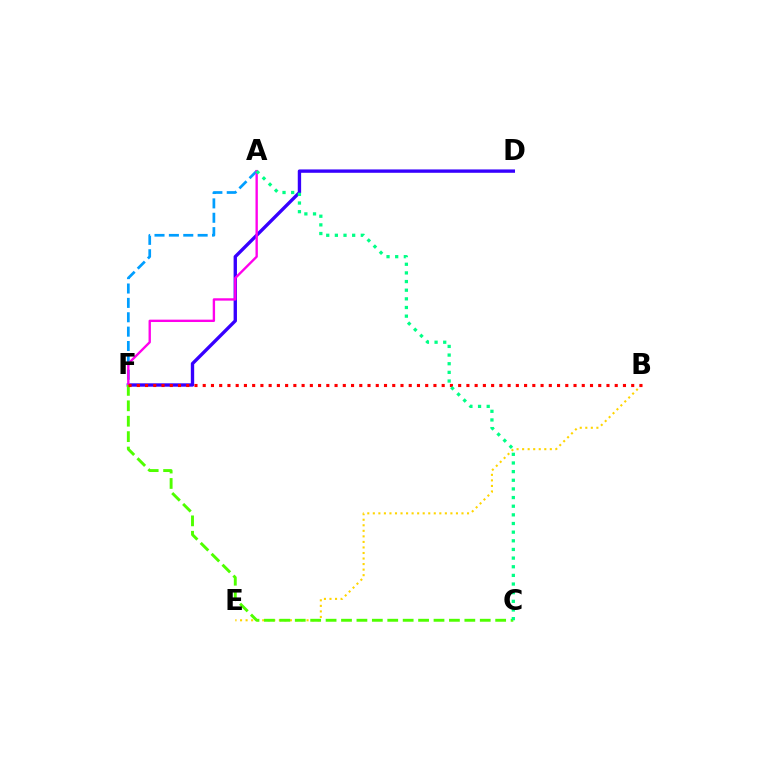{('B', 'E'): [{'color': '#ffd500', 'line_style': 'dotted', 'thickness': 1.51}], ('D', 'F'): [{'color': '#3700ff', 'line_style': 'solid', 'thickness': 2.42}], ('A', 'F'): [{'color': '#009eff', 'line_style': 'dashed', 'thickness': 1.95}, {'color': '#ff00ed', 'line_style': 'solid', 'thickness': 1.7}], ('C', 'F'): [{'color': '#4fff00', 'line_style': 'dashed', 'thickness': 2.09}], ('B', 'F'): [{'color': '#ff0000', 'line_style': 'dotted', 'thickness': 2.24}], ('A', 'C'): [{'color': '#00ff86', 'line_style': 'dotted', 'thickness': 2.35}]}